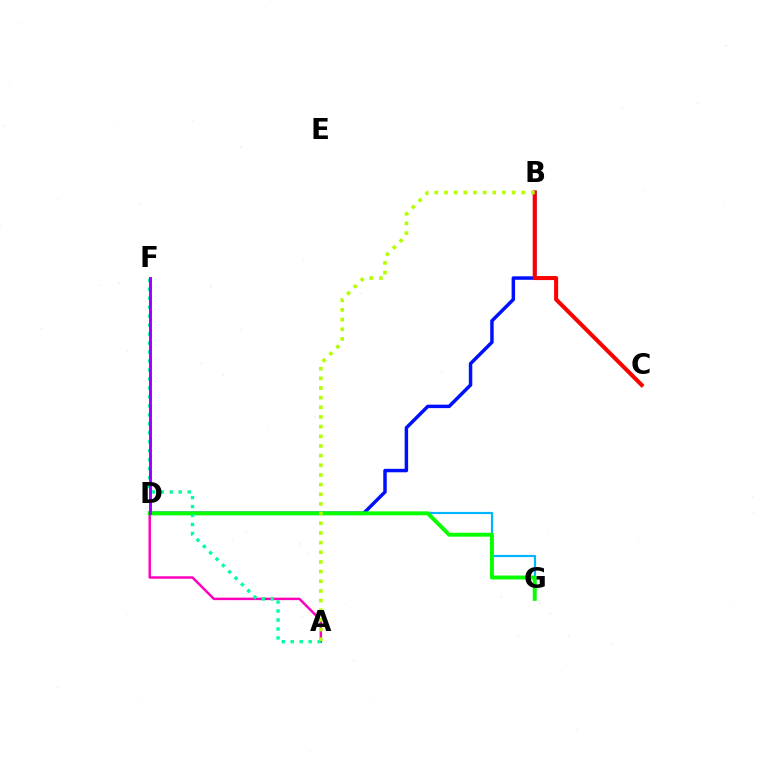{('D', 'F'): [{'color': '#ffa500', 'line_style': 'dashed', 'thickness': 2.14}, {'color': '#9b00ff', 'line_style': 'solid', 'thickness': 2.08}], ('D', 'G'): [{'color': '#00b5ff', 'line_style': 'solid', 'thickness': 1.56}, {'color': '#08ff00', 'line_style': 'solid', 'thickness': 2.82}], ('A', 'D'): [{'color': '#ff00bd', 'line_style': 'solid', 'thickness': 1.78}], ('B', 'D'): [{'color': '#0010ff', 'line_style': 'solid', 'thickness': 2.5}], ('B', 'C'): [{'color': '#ff0000', 'line_style': 'solid', 'thickness': 2.91}], ('A', 'F'): [{'color': '#00ff9d', 'line_style': 'dotted', 'thickness': 2.44}], ('A', 'B'): [{'color': '#b3ff00', 'line_style': 'dotted', 'thickness': 2.62}]}